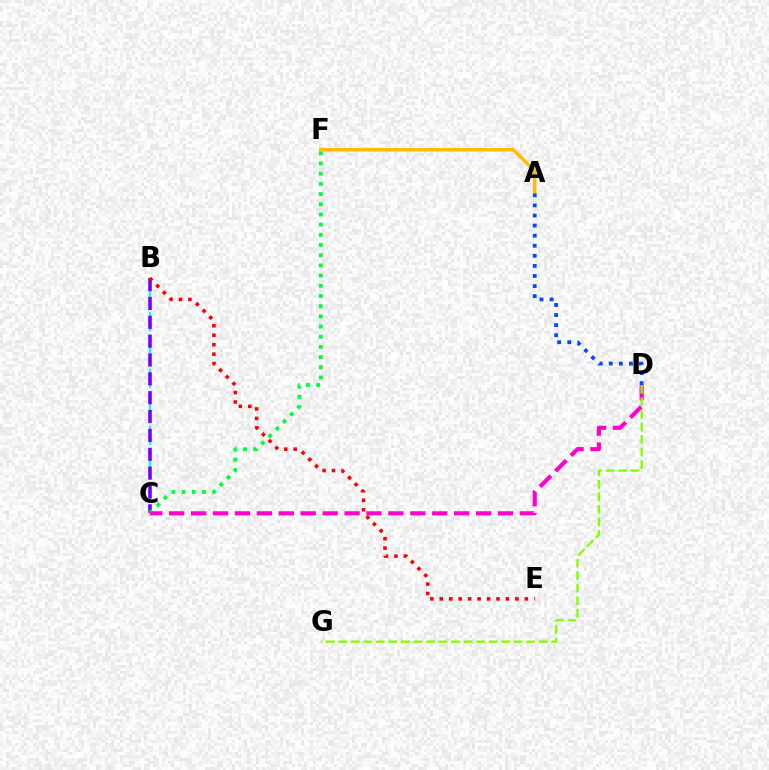{('B', 'C'): [{'color': '#00fff6', 'line_style': 'dashed', 'thickness': 1.54}, {'color': '#7200ff', 'line_style': 'dashed', 'thickness': 2.56}], ('C', 'F'): [{'color': '#00ff39', 'line_style': 'dotted', 'thickness': 2.77}], ('A', 'F'): [{'color': '#ffbd00', 'line_style': 'solid', 'thickness': 2.53}], ('C', 'D'): [{'color': '#ff00cf', 'line_style': 'dashed', 'thickness': 2.98}], ('A', 'D'): [{'color': '#004bff', 'line_style': 'dotted', 'thickness': 2.74}], ('B', 'E'): [{'color': '#ff0000', 'line_style': 'dotted', 'thickness': 2.57}], ('D', 'G'): [{'color': '#84ff00', 'line_style': 'dashed', 'thickness': 1.7}]}